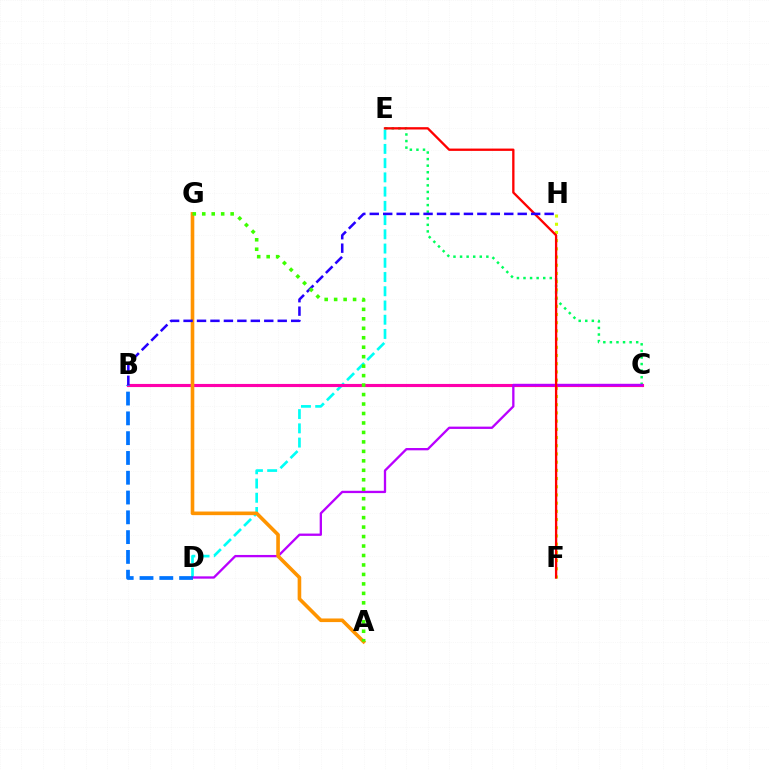{('F', 'H'): [{'color': '#d1ff00', 'line_style': 'dotted', 'thickness': 2.23}], ('C', 'E'): [{'color': '#00ff5c', 'line_style': 'dotted', 'thickness': 1.79}], ('D', 'E'): [{'color': '#00fff6', 'line_style': 'dashed', 'thickness': 1.93}], ('B', 'C'): [{'color': '#ff00ac', 'line_style': 'solid', 'thickness': 2.25}], ('C', 'D'): [{'color': '#b900ff', 'line_style': 'solid', 'thickness': 1.66}], ('E', 'F'): [{'color': '#ff0000', 'line_style': 'solid', 'thickness': 1.67}], ('A', 'G'): [{'color': '#ff9400', 'line_style': 'solid', 'thickness': 2.6}, {'color': '#3dff00', 'line_style': 'dotted', 'thickness': 2.57}], ('B', 'H'): [{'color': '#2500ff', 'line_style': 'dashed', 'thickness': 1.83}], ('B', 'D'): [{'color': '#0074ff', 'line_style': 'dashed', 'thickness': 2.69}]}